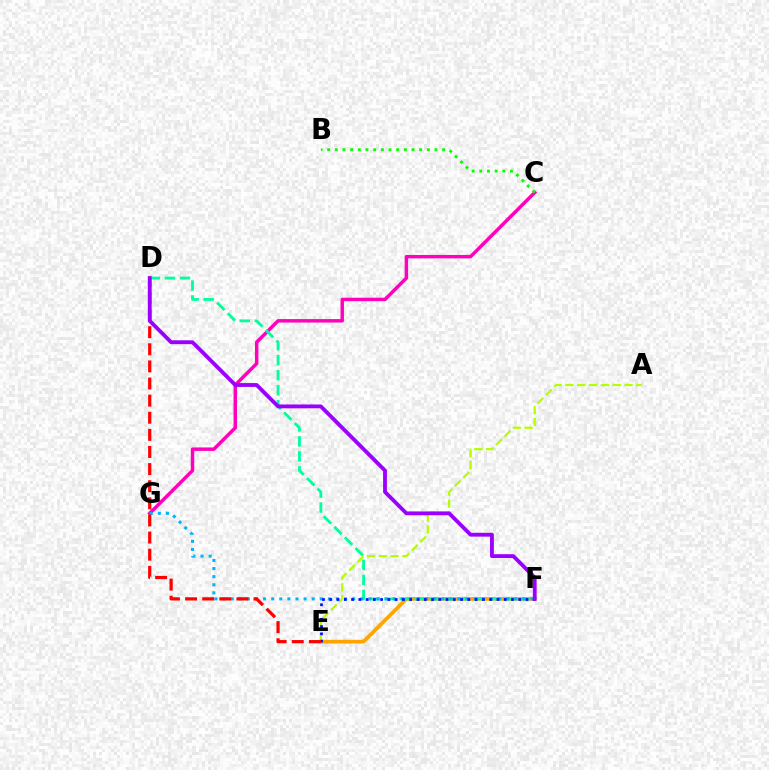{('E', 'F'): [{'color': '#ffa500', 'line_style': 'solid', 'thickness': 2.65}, {'color': '#0010ff', 'line_style': 'dotted', 'thickness': 1.97}], ('A', 'E'): [{'color': '#b3ff00', 'line_style': 'dashed', 'thickness': 1.61}], ('C', 'G'): [{'color': '#ff00bd', 'line_style': 'solid', 'thickness': 2.49}], ('D', 'F'): [{'color': '#00ff9d', 'line_style': 'dashed', 'thickness': 2.04}, {'color': '#9b00ff', 'line_style': 'solid', 'thickness': 2.76}], ('F', 'G'): [{'color': '#00b5ff', 'line_style': 'dotted', 'thickness': 2.2}], ('D', 'E'): [{'color': '#ff0000', 'line_style': 'dashed', 'thickness': 2.33}], ('B', 'C'): [{'color': '#08ff00', 'line_style': 'dotted', 'thickness': 2.08}]}